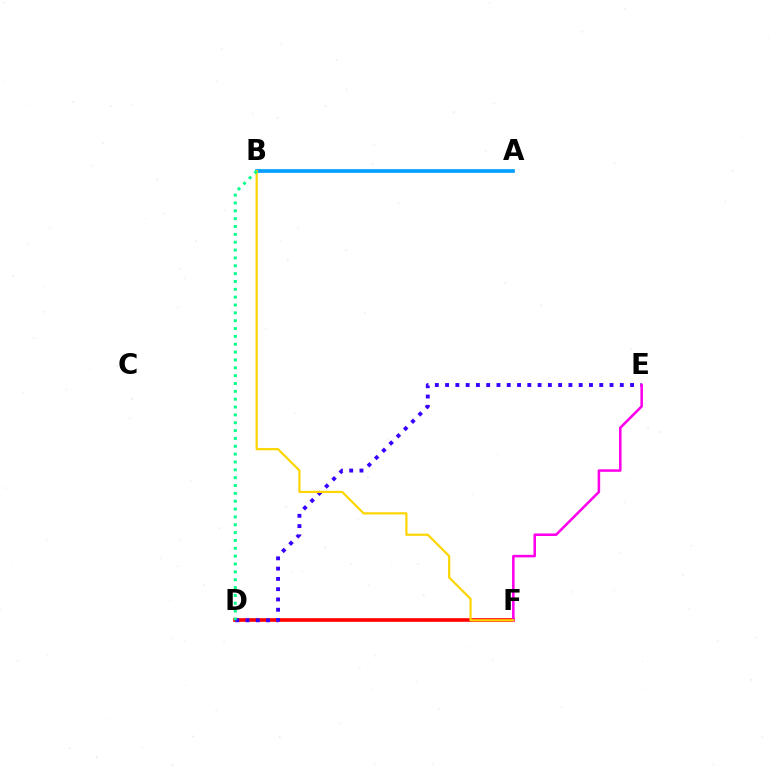{('D', 'F'): [{'color': '#4fff00', 'line_style': 'dashed', 'thickness': 1.51}, {'color': '#ff0000', 'line_style': 'solid', 'thickness': 2.61}], ('A', 'B'): [{'color': '#009eff', 'line_style': 'solid', 'thickness': 2.65}], ('D', 'E'): [{'color': '#3700ff', 'line_style': 'dotted', 'thickness': 2.79}], ('E', 'F'): [{'color': '#ff00ed', 'line_style': 'solid', 'thickness': 1.83}], ('B', 'F'): [{'color': '#ffd500', 'line_style': 'solid', 'thickness': 1.58}], ('B', 'D'): [{'color': '#00ff86', 'line_style': 'dotted', 'thickness': 2.13}]}